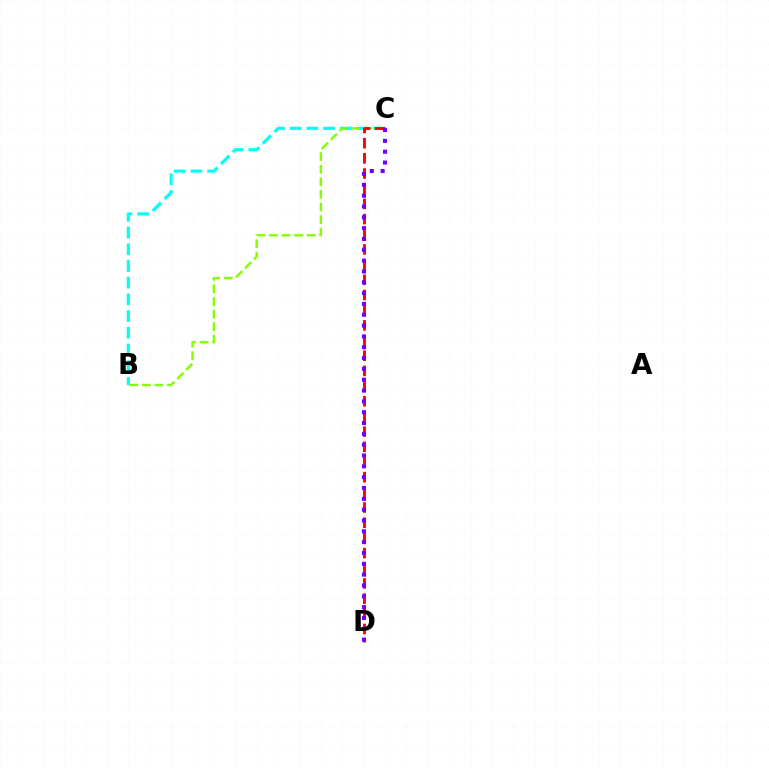{('B', 'C'): [{'color': '#00fff6', 'line_style': 'dashed', 'thickness': 2.27}, {'color': '#84ff00', 'line_style': 'dashed', 'thickness': 1.71}], ('C', 'D'): [{'color': '#ff0000', 'line_style': 'dashed', 'thickness': 2.06}, {'color': '#7200ff', 'line_style': 'dotted', 'thickness': 2.94}]}